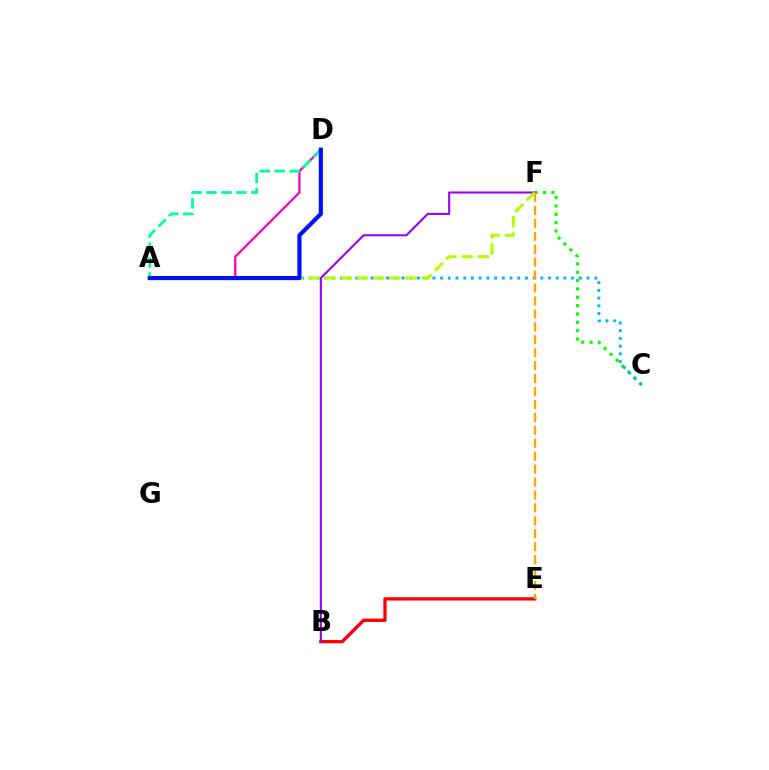{('C', 'F'): [{'color': '#08ff00', 'line_style': 'dotted', 'thickness': 2.27}], ('A', 'C'): [{'color': '#00b5ff', 'line_style': 'dotted', 'thickness': 2.1}], ('B', 'E'): [{'color': '#ff0000', 'line_style': 'solid', 'thickness': 2.37}], ('B', 'F'): [{'color': '#9b00ff', 'line_style': 'solid', 'thickness': 1.51}], ('E', 'F'): [{'color': '#ffa500', 'line_style': 'dashed', 'thickness': 1.76}], ('A', 'D'): [{'color': '#ff00bd', 'line_style': 'solid', 'thickness': 1.64}, {'color': '#00ff9d', 'line_style': 'dashed', 'thickness': 2.03}, {'color': '#0010ff', 'line_style': 'solid', 'thickness': 2.99}], ('A', 'F'): [{'color': '#b3ff00', 'line_style': 'dashed', 'thickness': 2.2}]}